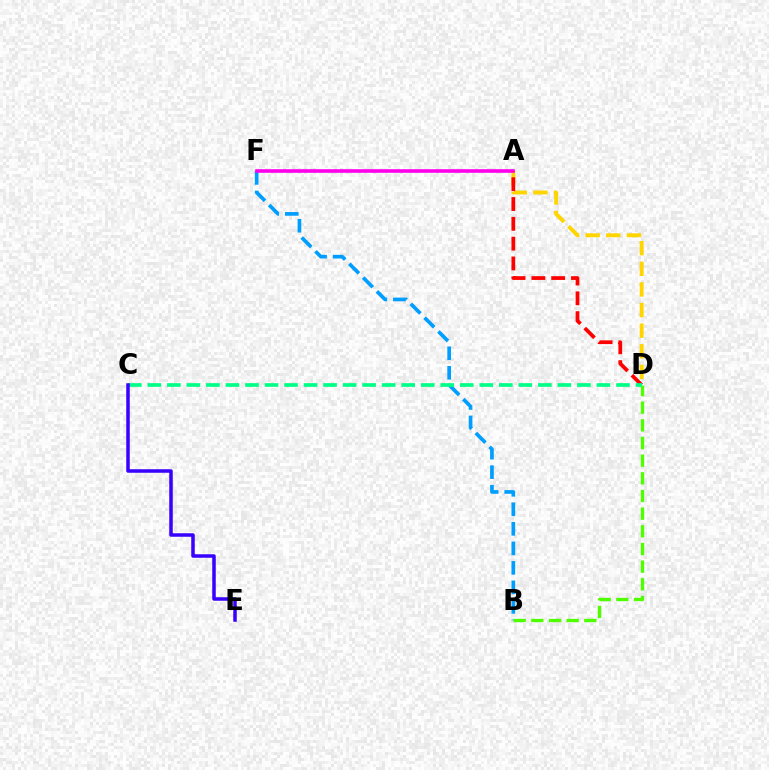{('A', 'D'): [{'color': '#ffd500', 'line_style': 'dashed', 'thickness': 2.8}, {'color': '#ff0000', 'line_style': 'dashed', 'thickness': 2.69}], ('B', 'F'): [{'color': '#009eff', 'line_style': 'dashed', 'thickness': 2.65}], ('A', 'F'): [{'color': '#ff00ed', 'line_style': 'solid', 'thickness': 2.61}], ('B', 'D'): [{'color': '#4fff00', 'line_style': 'dashed', 'thickness': 2.4}], ('C', 'D'): [{'color': '#00ff86', 'line_style': 'dashed', 'thickness': 2.65}], ('C', 'E'): [{'color': '#3700ff', 'line_style': 'solid', 'thickness': 2.53}]}